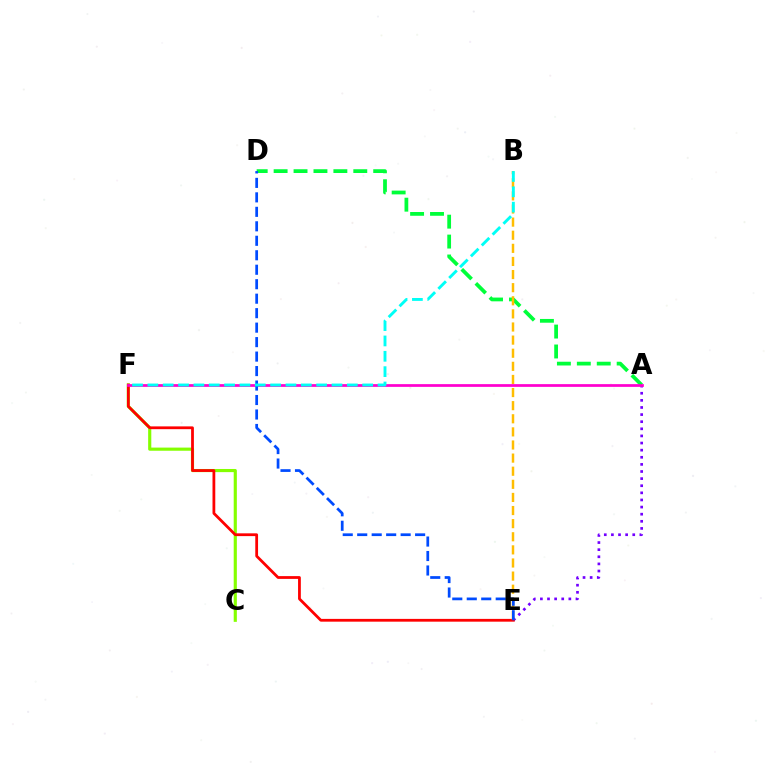{('A', 'D'): [{'color': '#00ff39', 'line_style': 'dashed', 'thickness': 2.71}], ('A', 'E'): [{'color': '#7200ff', 'line_style': 'dotted', 'thickness': 1.93}], ('C', 'F'): [{'color': '#84ff00', 'line_style': 'solid', 'thickness': 2.27}], ('E', 'F'): [{'color': '#ff0000', 'line_style': 'solid', 'thickness': 2.0}], ('B', 'E'): [{'color': '#ffbd00', 'line_style': 'dashed', 'thickness': 1.78}], ('A', 'F'): [{'color': '#ff00cf', 'line_style': 'solid', 'thickness': 1.97}], ('D', 'E'): [{'color': '#004bff', 'line_style': 'dashed', 'thickness': 1.97}], ('B', 'F'): [{'color': '#00fff6', 'line_style': 'dashed', 'thickness': 2.08}]}